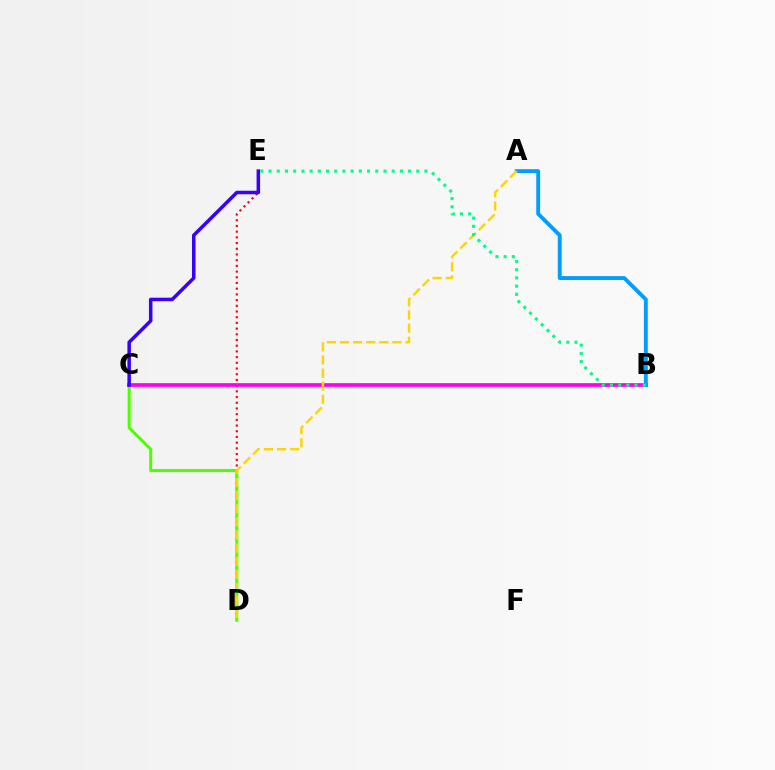{('D', 'E'): [{'color': '#ff0000', 'line_style': 'dotted', 'thickness': 1.55}], ('C', 'D'): [{'color': '#4fff00', 'line_style': 'solid', 'thickness': 2.17}], ('B', 'C'): [{'color': '#ff00ed', 'line_style': 'solid', 'thickness': 2.66}], ('A', 'B'): [{'color': '#009eff', 'line_style': 'solid', 'thickness': 2.79}], ('A', 'D'): [{'color': '#ffd500', 'line_style': 'dashed', 'thickness': 1.78}], ('C', 'E'): [{'color': '#3700ff', 'line_style': 'solid', 'thickness': 2.52}], ('B', 'E'): [{'color': '#00ff86', 'line_style': 'dotted', 'thickness': 2.23}]}